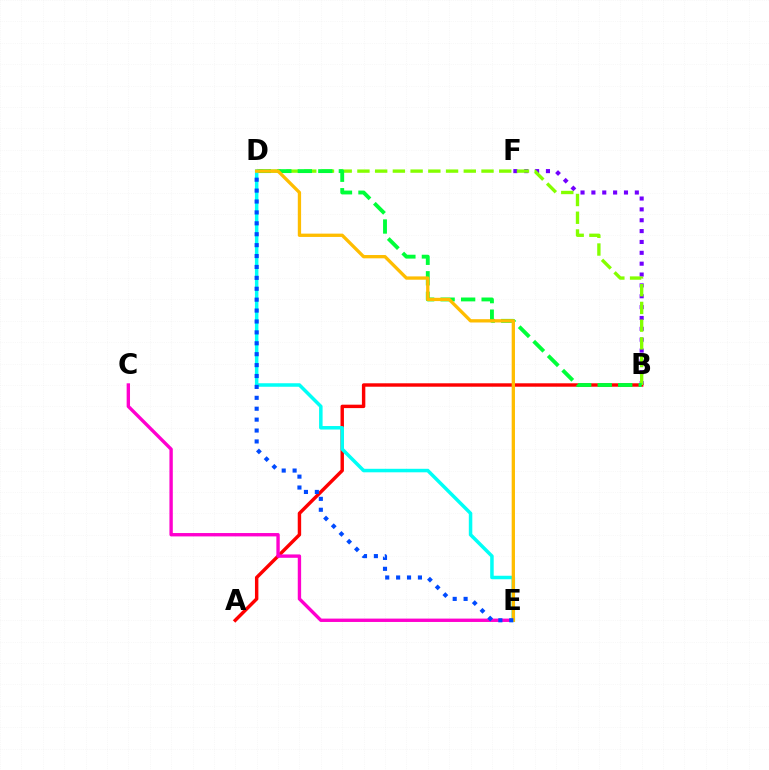{('B', 'F'): [{'color': '#7200ff', 'line_style': 'dotted', 'thickness': 2.95}], ('A', 'B'): [{'color': '#ff0000', 'line_style': 'solid', 'thickness': 2.46}], ('C', 'E'): [{'color': '#ff00cf', 'line_style': 'solid', 'thickness': 2.43}], ('B', 'D'): [{'color': '#84ff00', 'line_style': 'dashed', 'thickness': 2.41}, {'color': '#00ff39', 'line_style': 'dashed', 'thickness': 2.79}], ('D', 'E'): [{'color': '#00fff6', 'line_style': 'solid', 'thickness': 2.53}, {'color': '#ffbd00', 'line_style': 'solid', 'thickness': 2.38}, {'color': '#004bff', 'line_style': 'dotted', 'thickness': 2.96}]}